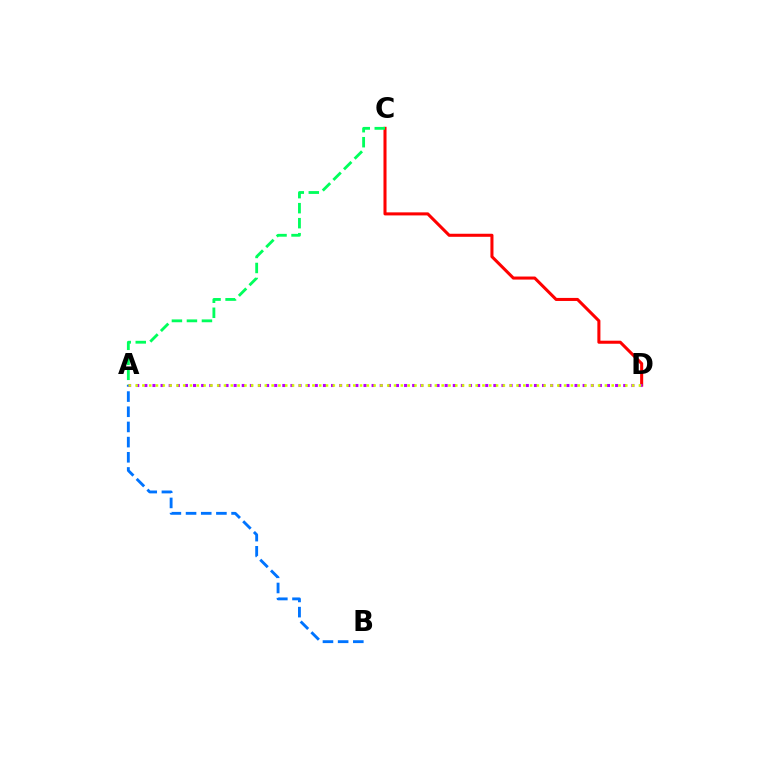{('A', 'B'): [{'color': '#0074ff', 'line_style': 'dashed', 'thickness': 2.06}], ('C', 'D'): [{'color': '#ff0000', 'line_style': 'solid', 'thickness': 2.19}], ('A', 'C'): [{'color': '#00ff5c', 'line_style': 'dashed', 'thickness': 2.04}], ('A', 'D'): [{'color': '#b900ff', 'line_style': 'dotted', 'thickness': 2.21}, {'color': '#d1ff00', 'line_style': 'dotted', 'thickness': 1.85}]}